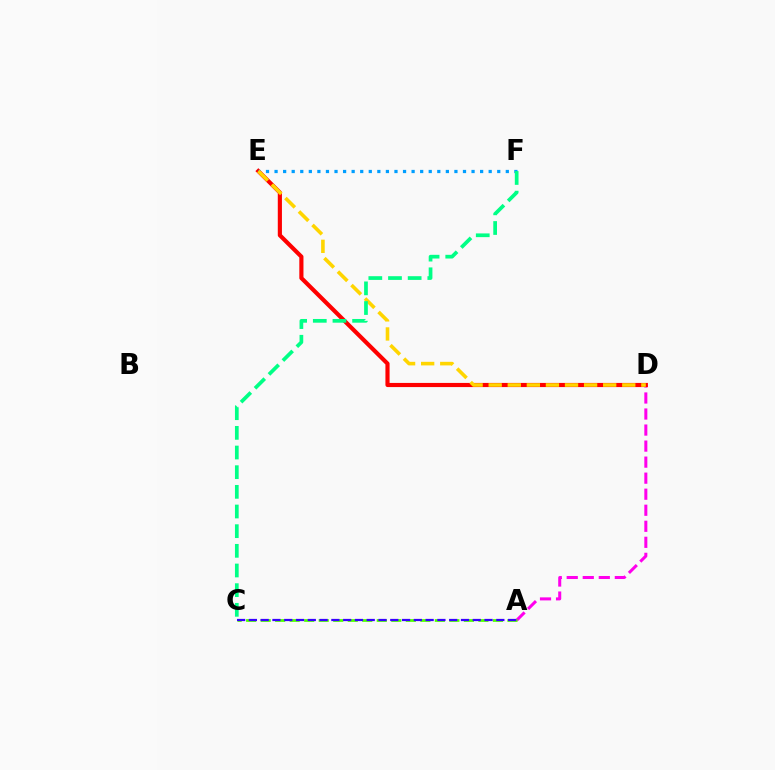{('A', 'D'): [{'color': '#ff00ed', 'line_style': 'dashed', 'thickness': 2.18}], ('D', 'E'): [{'color': '#ff0000', 'line_style': 'solid', 'thickness': 2.99}, {'color': '#ffd500', 'line_style': 'dashed', 'thickness': 2.59}], ('E', 'F'): [{'color': '#009eff', 'line_style': 'dotted', 'thickness': 2.33}], ('A', 'C'): [{'color': '#4fff00', 'line_style': 'dashed', 'thickness': 1.97}, {'color': '#3700ff', 'line_style': 'dashed', 'thickness': 1.6}], ('C', 'F'): [{'color': '#00ff86', 'line_style': 'dashed', 'thickness': 2.67}]}